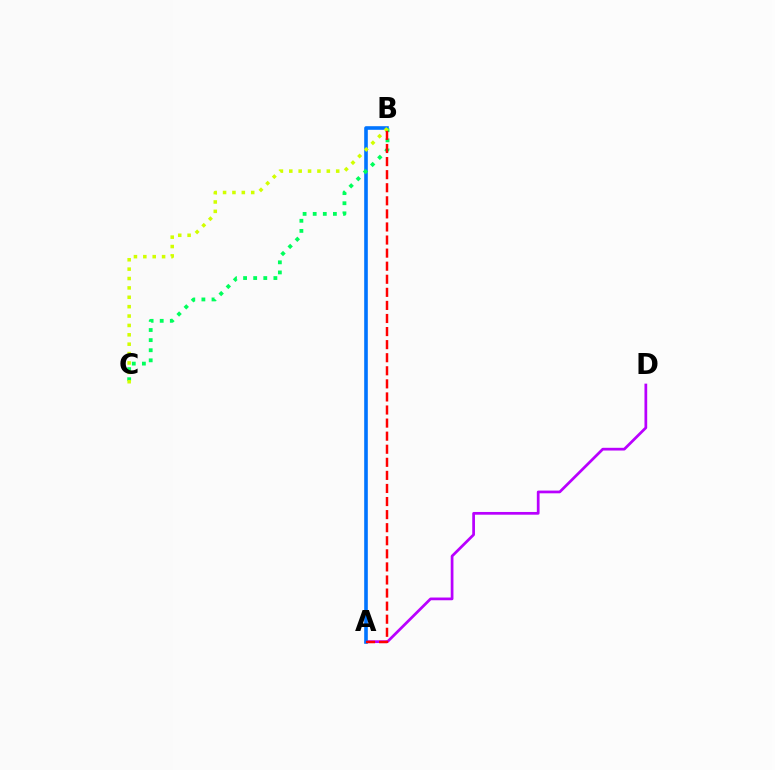{('A', 'D'): [{'color': '#b900ff', 'line_style': 'solid', 'thickness': 1.96}], ('A', 'B'): [{'color': '#0074ff', 'line_style': 'solid', 'thickness': 2.6}, {'color': '#ff0000', 'line_style': 'dashed', 'thickness': 1.78}], ('B', 'C'): [{'color': '#00ff5c', 'line_style': 'dotted', 'thickness': 2.74}, {'color': '#d1ff00', 'line_style': 'dotted', 'thickness': 2.55}]}